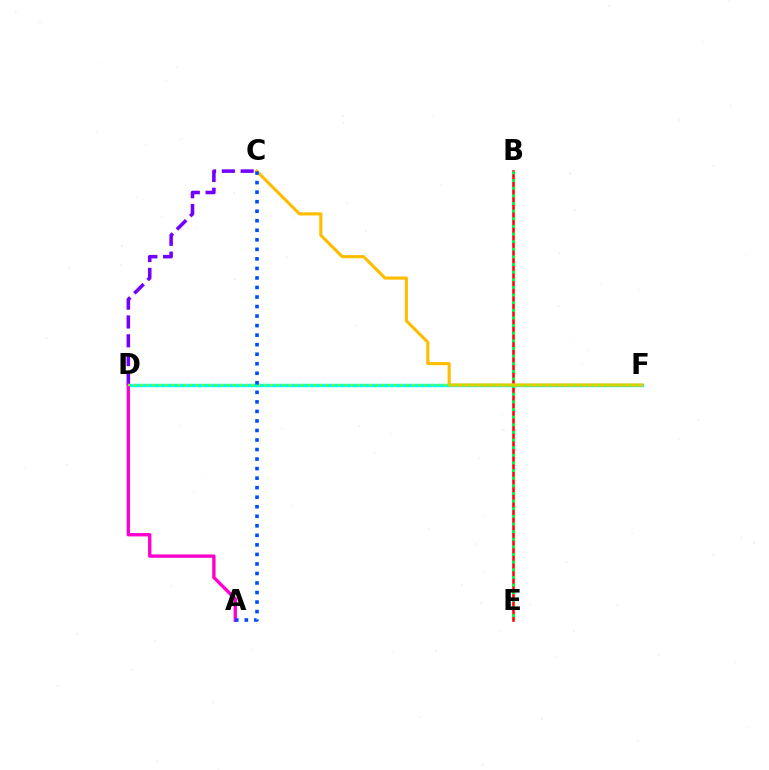{('B', 'E'): [{'color': '#ff0000', 'line_style': 'solid', 'thickness': 1.84}, {'color': '#00ff39', 'line_style': 'dotted', 'thickness': 2.07}], ('D', 'F'): [{'color': '#00fff6', 'line_style': 'solid', 'thickness': 2.44}, {'color': '#84ff00', 'line_style': 'dotted', 'thickness': 1.68}], ('C', 'D'): [{'color': '#7200ff', 'line_style': 'dashed', 'thickness': 2.56}], ('A', 'D'): [{'color': '#ff00cf', 'line_style': 'solid', 'thickness': 2.42}], ('C', 'F'): [{'color': '#ffbd00', 'line_style': 'solid', 'thickness': 2.26}], ('A', 'C'): [{'color': '#004bff', 'line_style': 'dotted', 'thickness': 2.59}]}